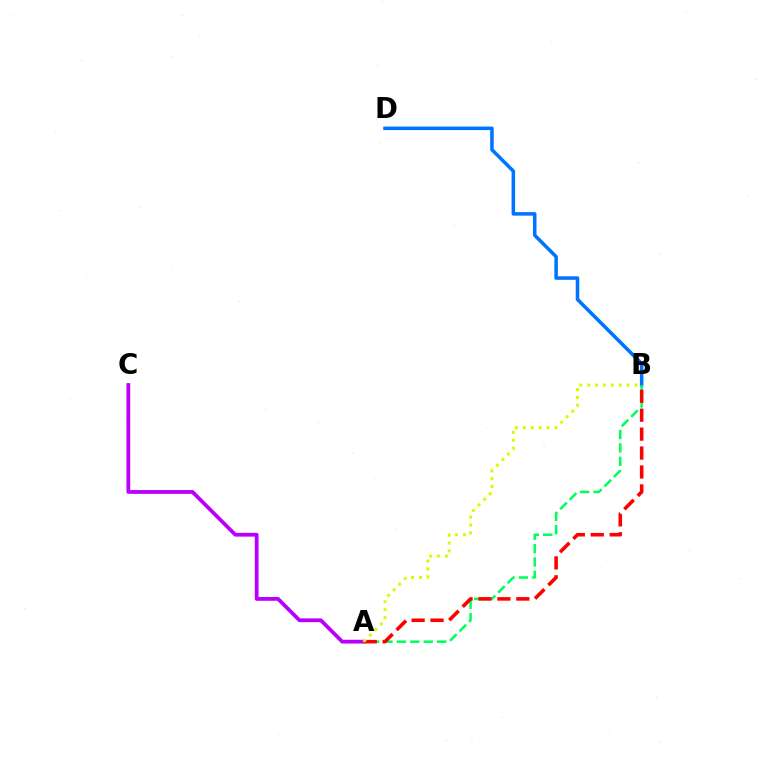{('B', 'D'): [{'color': '#0074ff', 'line_style': 'solid', 'thickness': 2.54}], ('A', 'C'): [{'color': '#b900ff', 'line_style': 'solid', 'thickness': 2.73}], ('A', 'B'): [{'color': '#00ff5c', 'line_style': 'dashed', 'thickness': 1.82}, {'color': '#ff0000', 'line_style': 'dashed', 'thickness': 2.57}, {'color': '#d1ff00', 'line_style': 'dotted', 'thickness': 2.14}]}